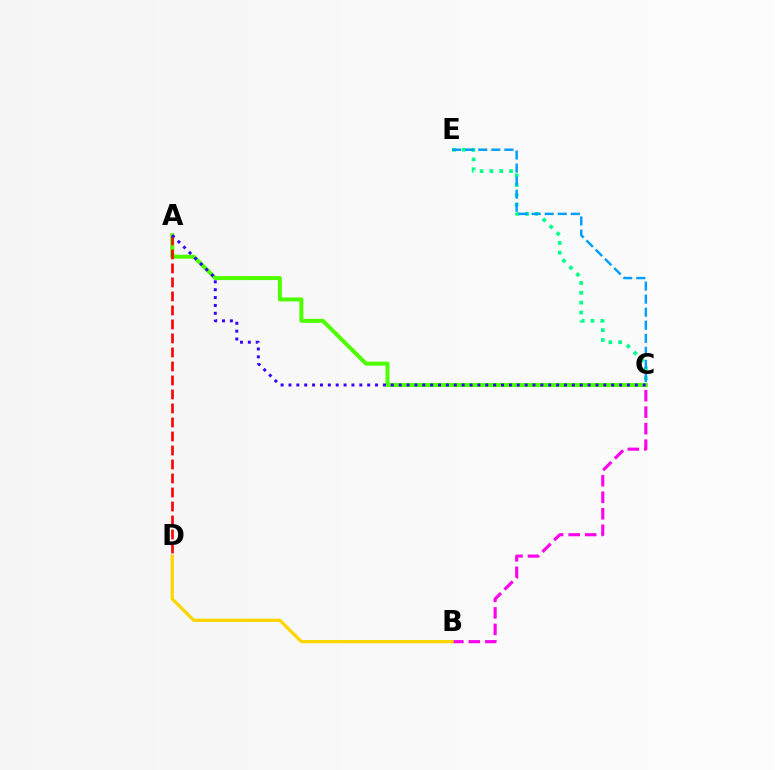{('C', 'E'): [{'color': '#00ff86', 'line_style': 'dotted', 'thickness': 2.67}, {'color': '#009eff', 'line_style': 'dashed', 'thickness': 1.77}], ('A', 'C'): [{'color': '#4fff00', 'line_style': 'solid', 'thickness': 2.87}, {'color': '#3700ff', 'line_style': 'dotted', 'thickness': 2.14}], ('B', 'C'): [{'color': '#ff00ed', 'line_style': 'dashed', 'thickness': 2.24}], ('A', 'D'): [{'color': '#ff0000', 'line_style': 'dashed', 'thickness': 1.9}], ('B', 'D'): [{'color': '#ffd500', 'line_style': 'solid', 'thickness': 2.36}]}